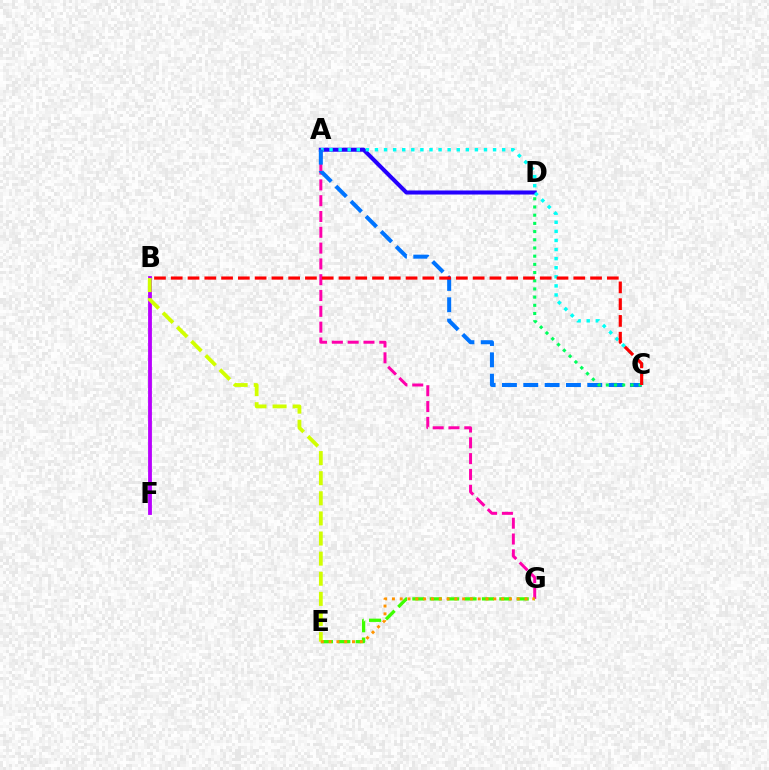{('A', 'D'): [{'color': '#2500ff', 'line_style': 'solid', 'thickness': 2.91}], ('A', 'C'): [{'color': '#00fff6', 'line_style': 'dotted', 'thickness': 2.47}, {'color': '#0074ff', 'line_style': 'dashed', 'thickness': 2.9}], ('A', 'G'): [{'color': '#ff00ac', 'line_style': 'dashed', 'thickness': 2.15}], ('B', 'F'): [{'color': '#b900ff', 'line_style': 'solid', 'thickness': 2.75}], ('E', 'G'): [{'color': '#3dff00', 'line_style': 'dashed', 'thickness': 2.36}, {'color': '#ff9400', 'line_style': 'dotted', 'thickness': 2.12}], ('C', 'D'): [{'color': '#00ff5c', 'line_style': 'dotted', 'thickness': 2.23}], ('B', 'E'): [{'color': '#d1ff00', 'line_style': 'dashed', 'thickness': 2.73}], ('B', 'C'): [{'color': '#ff0000', 'line_style': 'dashed', 'thickness': 2.28}]}